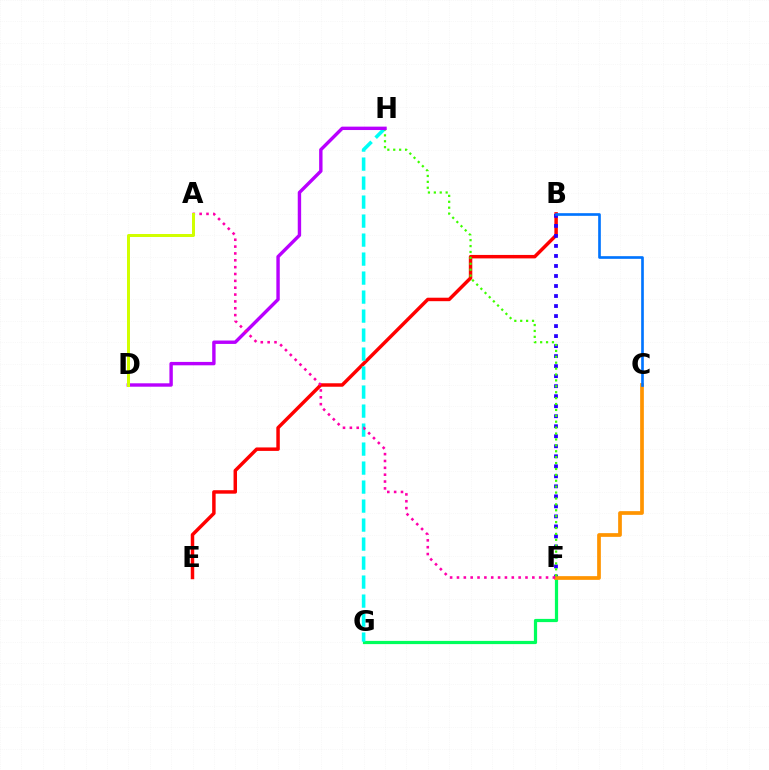{('F', 'G'): [{'color': '#00ff5c', 'line_style': 'solid', 'thickness': 2.31}], ('B', 'E'): [{'color': '#ff0000', 'line_style': 'solid', 'thickness': 2.5}], ('B', 'F'): [{'color': '#2500ff', 'line_style': 'dotted', 'thickness': 2.72}], ('C', 'F'): [{'color': '#ff9400', 'line_style': 'solid', 'thickness': 2.67}], ('G', 'H'): [{'color': '#00fff6', 'line_style': 'dashed', 'thickness': 2.58}], ('B', 'C'): [{'color': '#0074ff', 'line_style': 'solid', 'thickness': 1.92}], ('F', 'H'): [{'color': '#3dff00', 'line_style': 'dotted', 'thickness': 1.6}], ('D', 'H'): [{'color': '#b900ff', 'line_style': 'solid', 'thickness': 2.45}], ('A', 'F'): [{'color': '#ff00ac', 'line_style': 'dotted', 'thickness': 1.86}], ('A', 'D'): [{'color': '#d1ff00', 'line_style': 'solid', 'thickness': 2.16}]}